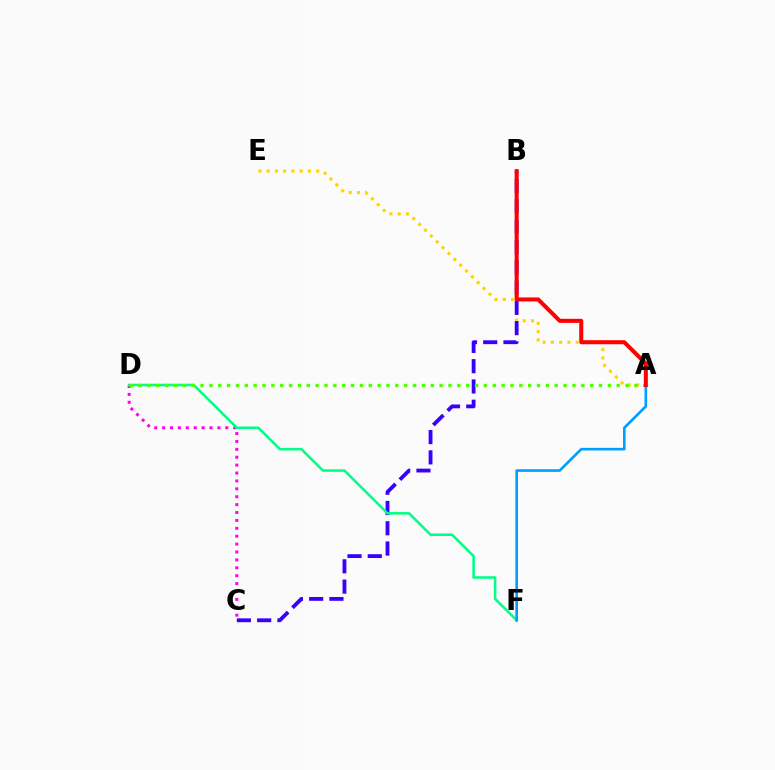{('A', 'E'): [{'color': '#ffd500', 'line_style': 'dotted', 'thickness': 2.24}], ('C', 'D'): [{'color': '#ff00ed', 'line_style': 'dotted', 'thickness': 2.15}], ('B', 'C'): [{'color': '#3700ff', 'line_style': 'dashed', 'thickness': 2.75}], ('D', 'F'): [{'color': '#00ff86', 'line_style': 'solid', 'thickness': 1.84}], ('A', 'D'): [{'color': '#4fff00', 'line_style': 'dotted', 'thickness': 2.41}], ('A', 'F'): [{'color': '#009eff', 'line_style': 'solid', 'thickness': 1.89}], ('A', 'B'): [{'color': '#ff0000', 'line_style': 'solid', 'thickness': 2.9}]}